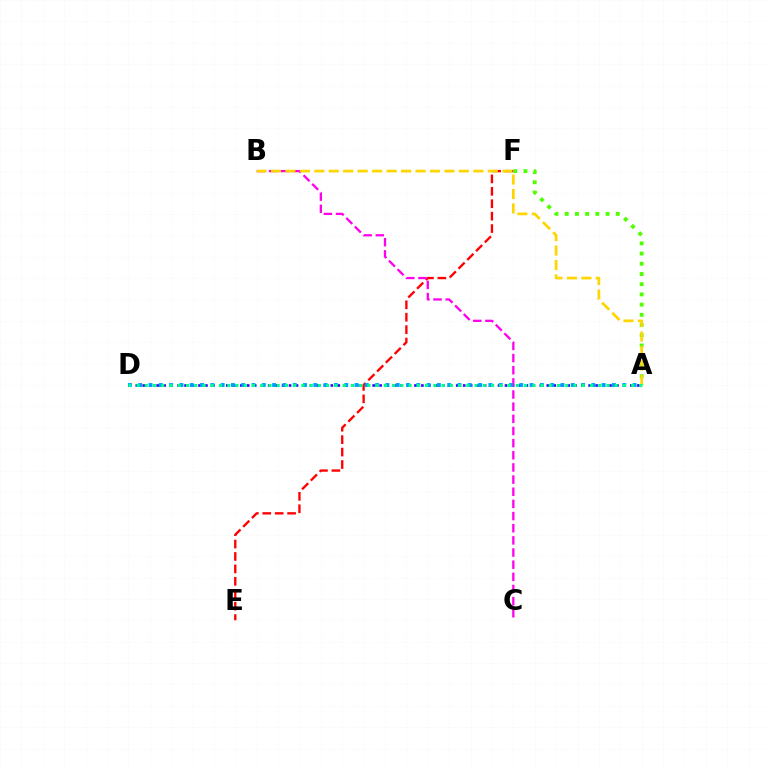{('A', 'D'): [{'color': '#3700ff', 'line_style': 'dotted', 'thickness': 1.89}, {'color': '#009eff', 'line_style': 'dotted', 'thickness': 2.8}, {'color': '#00ff86', 'line_style': 'dotted', 'thickness': 2.24}], ('E', 'F'): [{'color': '#ff0000', 'line_style': 'dashed', 'thickness': 1.69}], ('A', 'F'): [{'color': '#4fff00', 'line_style': 'dotted', 'thickness': 2.77}], ('B', 'C'): [{'color': '#ff00ed', 'line_style': 'dashed', 'thickness': 1.65}], ('A', 'B'): [{'color': '#ffd500', 'line_style': 'dashed', 'thickness': 1.96}]}